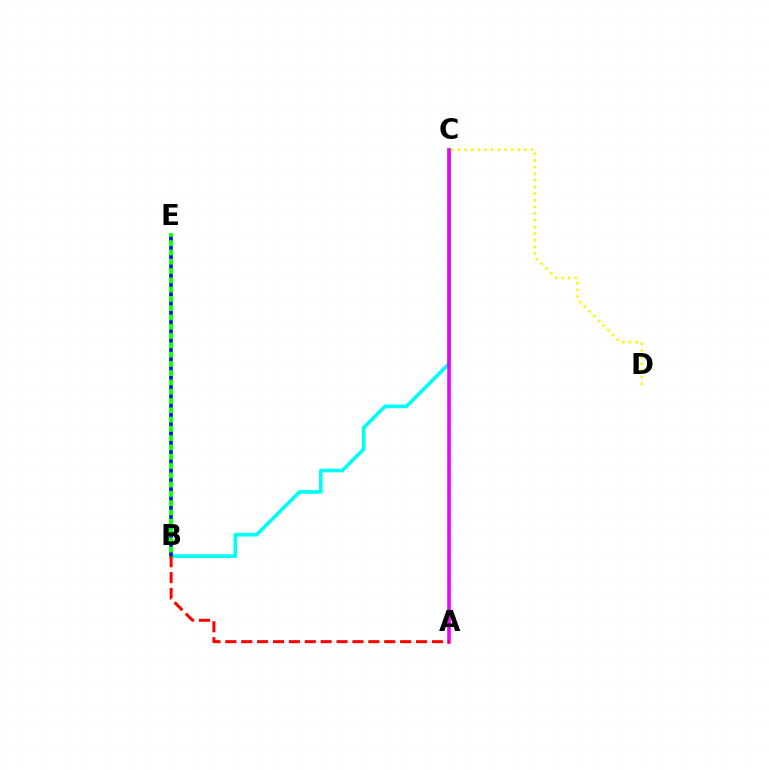{('B', 'C'): [{'color': '#00fff6', 'line_style': 'solid', 'thickness': 2.65}], ('A', 'C'): [{'color': '#ee00ff', 'line_style': 'solid', 'thickness': 2.57}], ('B', 'E'): [{'color': '#08ff00', 'line_style': 'solid', 'thickness': 2.74}, {'color': '#0010ff', 'line_style': 'dotted', 'thickness': 2.52}], ('A', 'B'): [{'color': '#ff0000', 'line_style': 'dashed', 'thickness': 2.16}], ('C', 'D'): [{'color': '#fcf500', 'line_style': 'dotted', 'thickness': 1.81}]}